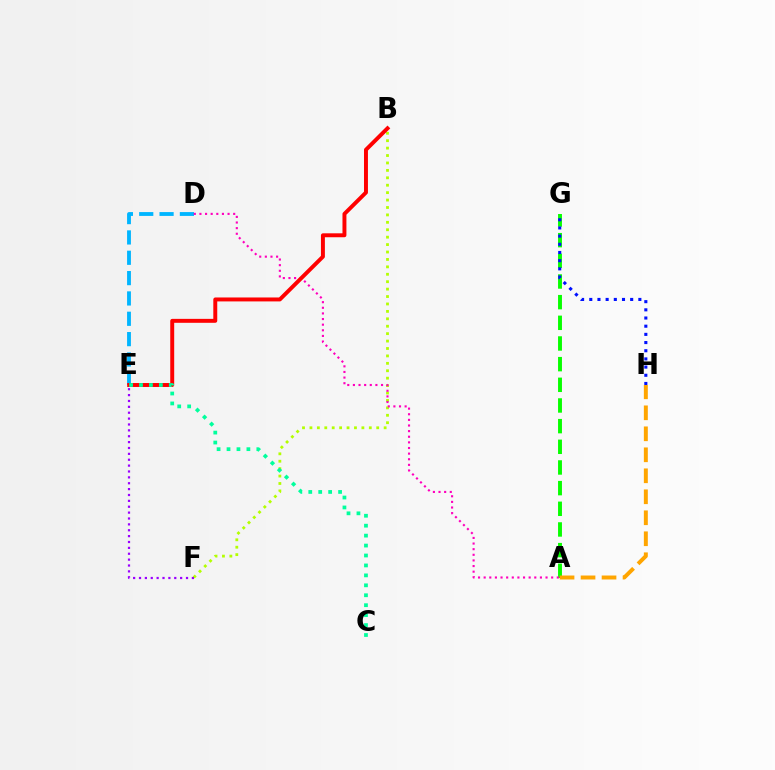{('A', 'G'): [{'color': '#08ff00', 'line_style': 'dashed', 'thickness': 2.81}], ('D', 'E'): [{'color': '#00b5ff', 'line_style': 'dashed', 'thickness': 2.76}], ('B', 'F'): [{'color': '#b3ff00', 'line_style': 'dotted', 'thickness': 2.02}], ('G', 'H'): [{'color': '#0010ff', 'line_style': 'dotted', 'thickness': 2.22}], ('A', 'D'): [{'color': '#ff00bd', 'line_style': 'dotted', 'thickness': 1.53}], ('B', 'E'): [{'color': '#ff0000', 'line_style': 'solid', 'thickness': 2.84}], ('C', 'E'): [{'color': '#00ff9d', 'line_style': 'dotted', 'thickness': 2.7}], ('A', 'H'): [{'color': '#ffa500', 'line_style': 'dashed', 'thickness': 2.85}], ('E', 'F'): [{'color': '#9b00ff', 'line_style': 'dotted', 'thickness': 1.6}]}